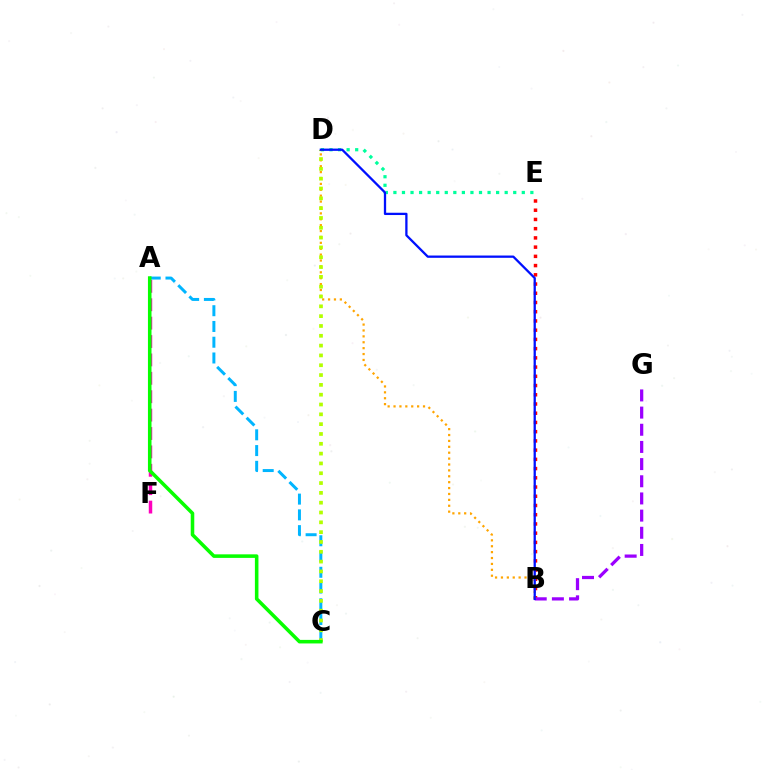{('D', 'E'): [{'color': '#00ff9d', 'line_style': 'dotted', 'thickness': 2.33}], ('A', 'C'): [{'color': '#00b5ff', 'line_style': 'dashed', 'thickness': 2.14}, {'color': '#08ff00', 'line_style': 'solid', 'thickness': 2.56}], ('B', 'E'): [{'color': '#ff0000', 'line_style': 'dotted', 'thickness': 2.51}], ('B', 'G'): [{'color': '#9b00ff', 'line_style': 'dashed', 'thickness': 2.33}], ('B', 'D'): [{'color': '#ffa500', 'line_style': 'dotted', 'thickness': 1.6}, {'color': '#0010ff', 'line_style': 'solid', 'thickness': 1.65}], ('C', 'D'): [{'color': '#b3ff00', 'line_style': 'dotted', 'thickness': 2.67}], ('A', 'F'): [{'color': '#ff00bd', 'line_style': 'dashed', 'thickness': 2.5}]}